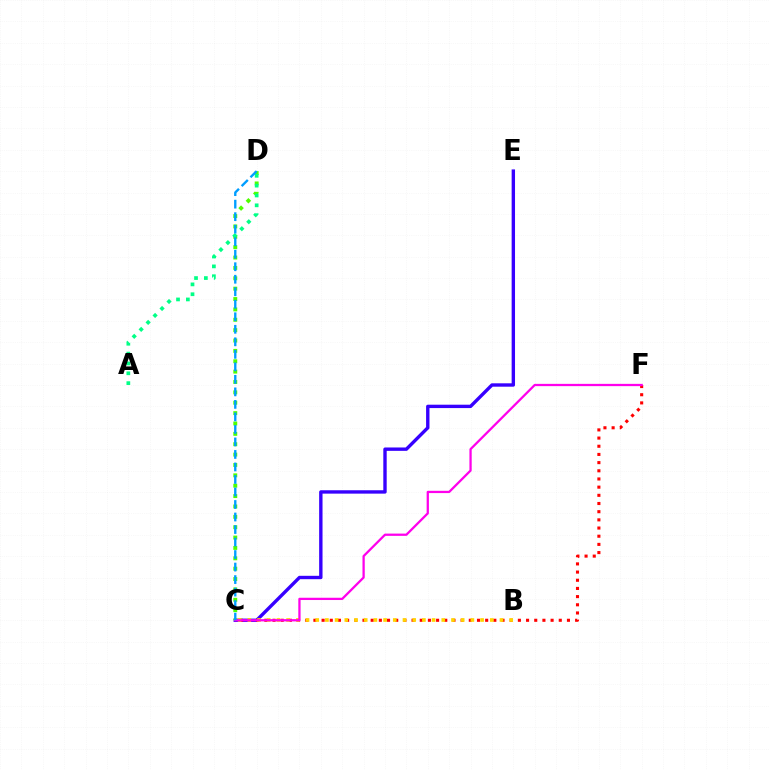{('C', 'E'): [{'color': '#3700ff', 'line_style': 'solid', 'thickness': 2.43}], ('C', 'D'): [{'color': '#4fff00', 'line_style': 'dotted', 'thickness': 2.82}, {'color': '#009eff', 'line_style': 'dashed', 'thickness': 1.7}], ('A', 'D'): [{'color': '#00ff86', 'line_style': 'dotted', 'thickness': 2.68}], ('C', 'F'): [{'color': '#ff0000', 'line_style': 'dotted', 'thickness': 2.22}, {'color': '#ff00ed', 'line_style': 'solid', 'thickness': 1.64}], ('B', 'C'): [{'color': '#ffd500', 'line_style': 'dotted', 'thickness': 2.63}]}